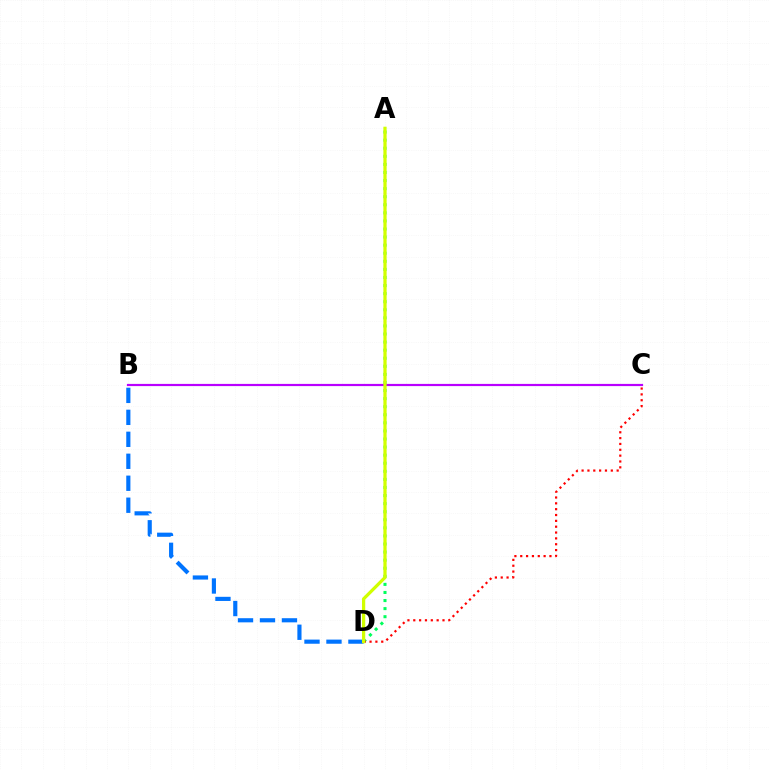{('A', 'D'): [{'color': '#00ff5c', 'line_style': 'dotted', 'thickness': 2.19}, {'color': '#d1ff00', 'line_style': 'solid', 'thickness': 2.34}], ('C', 'D'): [{'color': '#ff0000', 'line_style': 'dotted', 'thickness': 1.59}], ('B', 'C'): [{'color': '#b900ff', 'line_style': 'solid', 'thickness': 1.58}], ('B', 'D'): [{'color': '#0074ff', 'line_style': 'dashed', 'thickness': 2.98}]}